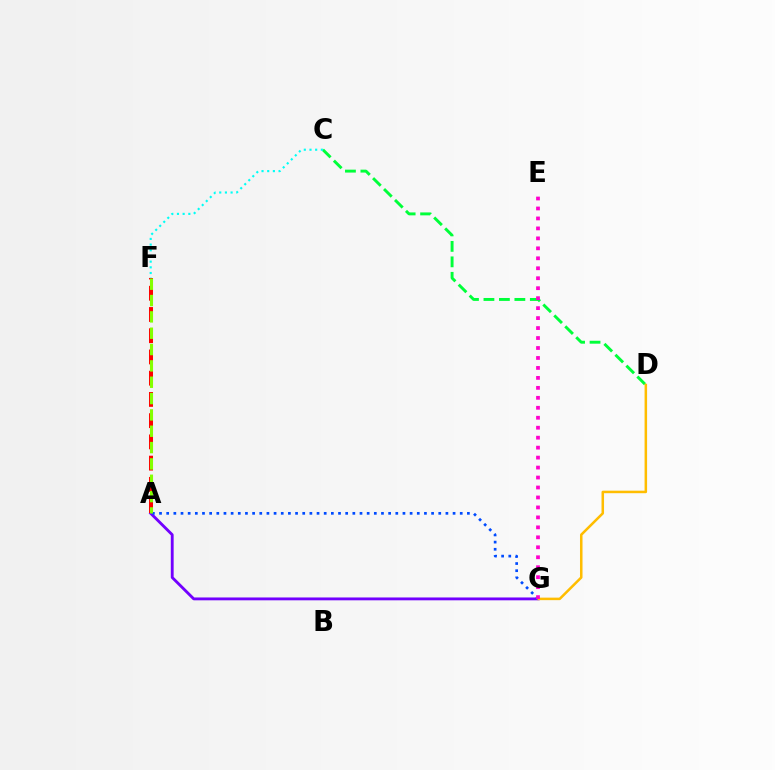{('C', 'D'): [{'color': '#00ff39', 'line_style': 'dashed', 'thickness': 2.1}], ('A', 'G'): [{'color': '#7200ff', 'line_style': 'solid', 'thickness': 2.05}, {'color': '#004bff', 'line_style': 'dotted', 'thickness': 1.95}], ('D', 'G'): [{'color': '#ffbd00', 'line_style': 'solid', 'thickness': 1.81}], ('C', 'F'): [{'color': '#00fff6', 'line_style': 'dotted', 'thickness': 1.54}], ('A', 'F'): [{'color': '#ff0000', 'line_style': 'dashed', 'thickness': 2.88}, {'color': '#84ff00', 'line_style': 'dashed', 'thickness': 2.22}], ('E', 'G'): [{'color': '#ff00cf', 'line_style': 'dotted', 'thickness': 2.71}]}